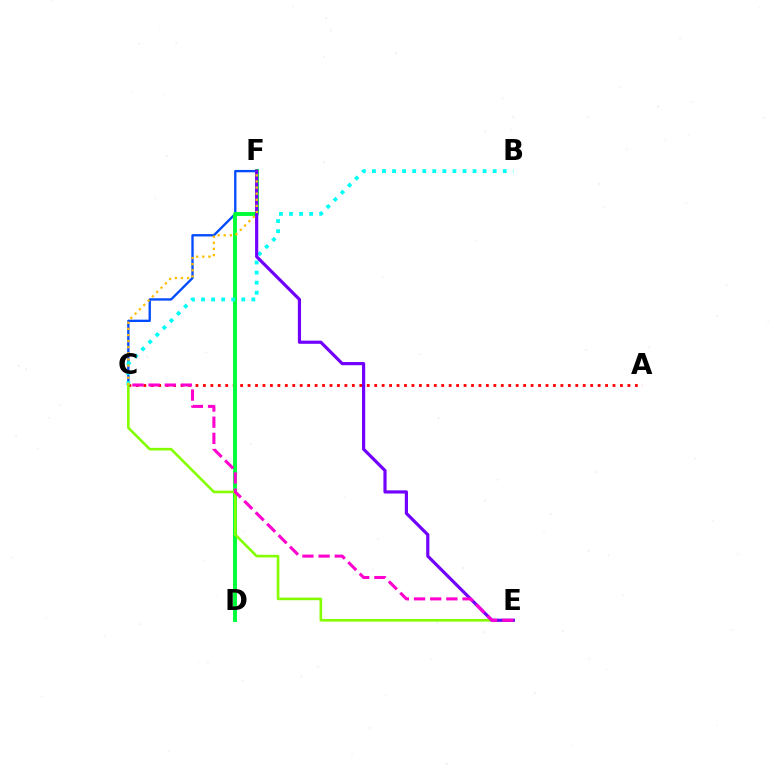{('A', 'C'): [{'color': '#ff0000', 'line_style': 'dotted', 'thickness': 2.02}], ('C', 'F'): [{'color': '#004bff', 'line_style': 'solid', 'thickness': 1.68}, {'color': '#ffbd00', 'line_style': 'dotted', 'thickness': 1.66}], ('D', 'F'): [{'color': '#00ff39', 'line_style': 'solid', 'thickness': 2.82}], ('B', 'C'): [{'color': '#00fff6', 'line_style': 'dotted', 'thickness': 2.73}], ('C', 'E'): [{'color': '#84ff00', 'line_style': 'solid', 'thickness': 1.88}, {'color': '#ff00cf', 'line_style': 'dashed', 'thickness': 2.2}], ('E', 'F'): [{'color': '#7200ff', 'line_style': 'solid', 'thickness': 2.29}]}